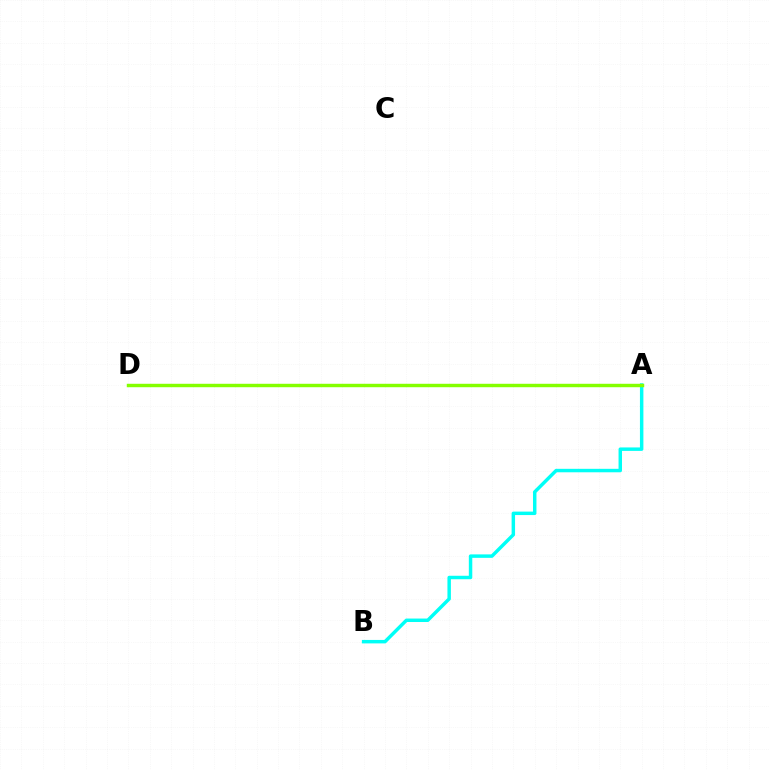{('A', 'D'): [{'color': '#ff0000', 'line_style': 'solid', 'thickness': 1.95}, {'color': '#7200ff', 'line_style': 'solid', 'thickness': 2.15}, {'color': '#84ff00', 'line_style': 'solid', 'thickness': 2.48}], ('A', 'B'): [{'color': '#00fff6', 'line_style': 'solid', 'thickness': 2.49}]}